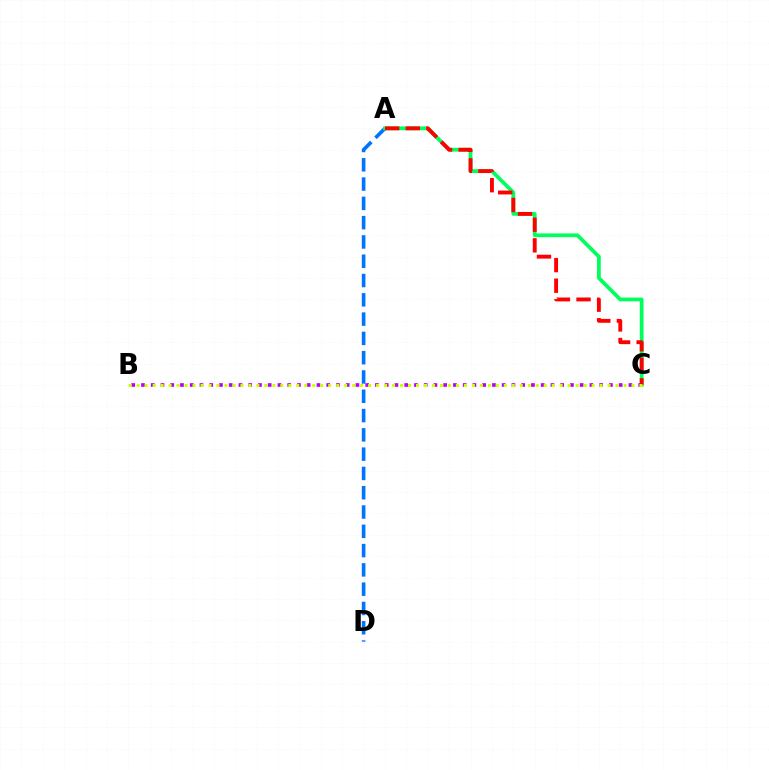{('B', 'C'): [{'color': '#b900ff', 'line_style': 'dotted', 'thickness': 2.65}, {'color': '#d1ff00', 'line_style': 'dotted', 'thickness': 2.17}], ('A', 'D'): [{'color': '#0074ff', 'line_style': 'dashed', 'thickness': 2.62}], ('A', 'C'): [{'color': '#00ff5c', 'line_style': 'solid', 'thickness': 2.7}, {'color': '#ff0000', 'line_style': 'dashed', 'thickness': 2.8}]}